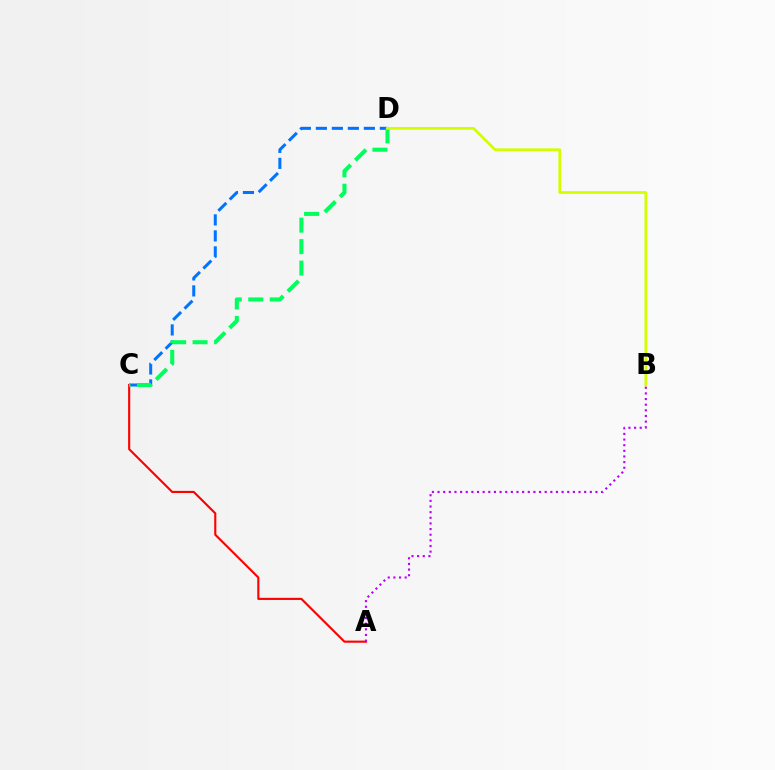{('A', 'C'): [{'color': '#ff0000', 'line_style': 'solid', 'thickness': 1.53}], ('C', 'D'): [{'color': '#0074ff', 'line_style': 'dashed', 'thickness': 2.17}, {'color': '#00ff5c', 'line_style': 'dashed', 'thickness': 2.92}], ('B', 'D'): [{'color': '#d1ff00', 'line_style': 'solid', 'thickness': 1.96}], ('A', 'B'): [{'color': '#b900ff', 'line_style': 'dotted', 'thickness': 1.53}]}